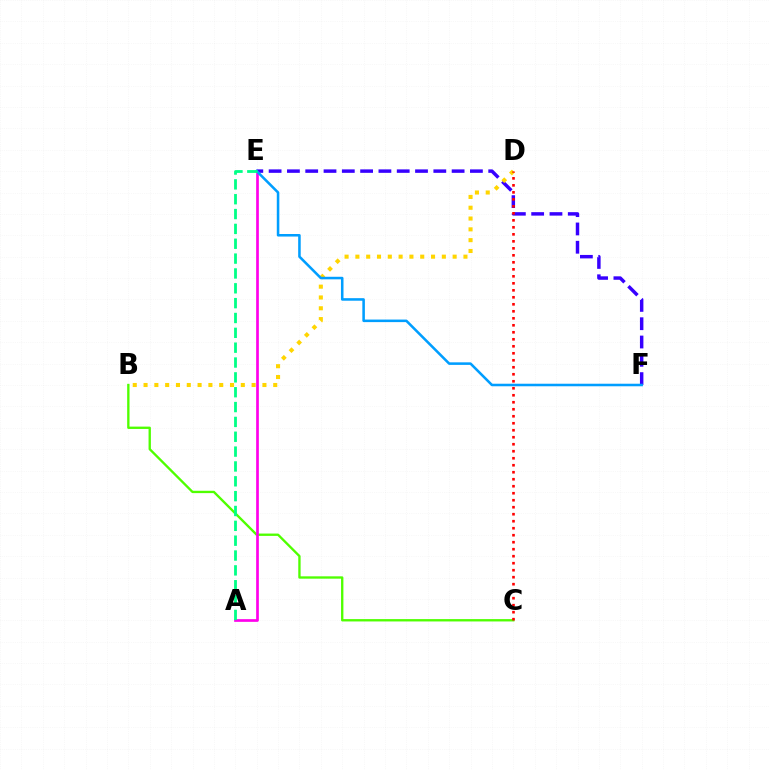{('B', 'C'): [{'color': '#4fff00', 'line_style': 'solid', 'thickness': 1.69}], ('A', 'E'): [{'color': '#ff00ed', 'line_style': 'solid', 'thickness': 1.94}, {'color': '#00ff86', 'line_style': 'dashed', 'thickness': 2.02}], ('E', 'F'): [{'color': '#3700ff', 'line_style': 'dashed', 'thickness': 2.49}, {'color': '#009eff', 'line_style': 'solid', 'thickness': 1.84}], ('B', 'D'): [{'color': '#ffd500', 'line_style': 'dotted', 'thickness': 2.94}], ('C', 'D'): [{'color': '#ff0000', 'line_style': 'dotted', 'thickness': 1.9}]}